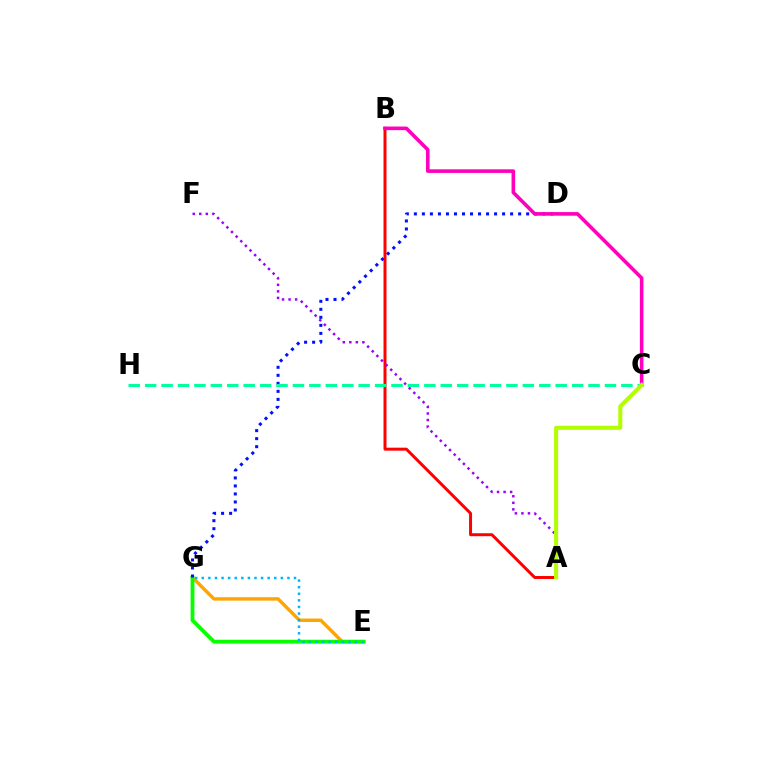{('E', 'G'): [{'color': '#ffa500', 'line_style': 'solid', 'thickness': 2.48}, {'color': '#08ff00', 'line_style': 'solid', 'thickness': 2.74}, {'color': '#00b5ff', 'line_style': 'dotted', 'thickness': 1.79}], ('A', 'B'): [{'color': '#ff0000', 'line_style': 'solid', 'thickness': 2.14}], ('A', 'F'): [{'color': '#9b00ff', 'line_style': 'dotted', 'thickness': 1.78}], ('D', 'G'): [{'color': '#0010ff', 'line_style': 'dotted', 'thickness': 2.18}], ('C', 'H'): [{'color': '#00ff9d', 'line_style': 'dashed', 'thickness': 2.23}], ('B', 'C'): [{'color': '#ff00bd', 'line_style': 'solid', 'thickness': 2.59}], ('A', 'C'): [{'color': '#b3ff00', 'line_style': 'solid', 'thickness': 2.92}]}